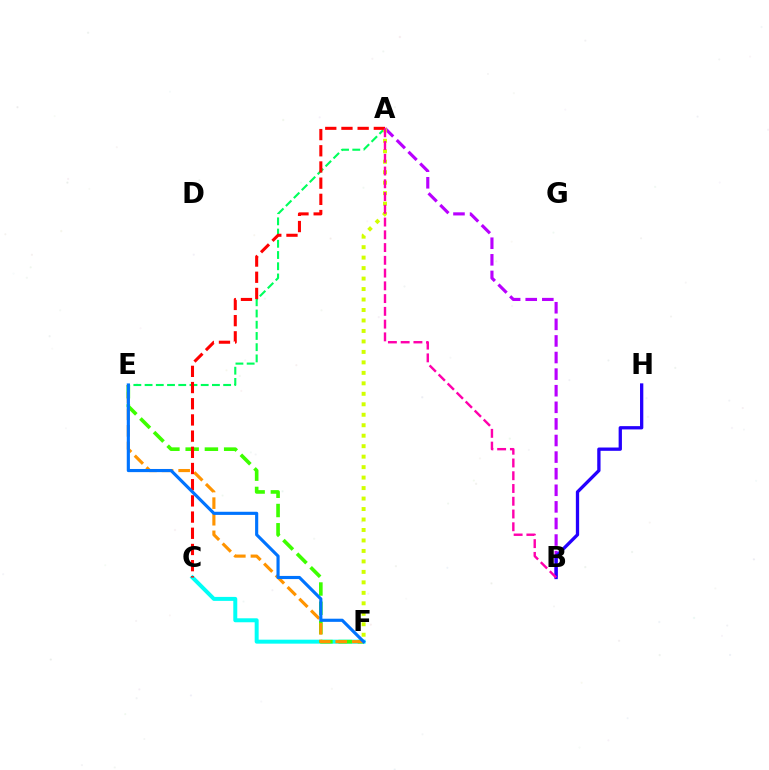{('C', 'F'): [{'color': '#00fff6', 'line_style': 'solid', 'thickness': 2.86}], ('A', 'B'): [{'color': '#b900ff', 'line_style': 'dashed', 'thickness': 2.25}, {'color': '#ff00ac', 'line_style': 'dashed', 'thickness': 1.73}], ('E', 'F'): [{'color': '#3dff00', 'line_style': 'dashed', 'thickness': 2.61}, {'color': '#ff9400', 'line_style': 'dashed', 'thickness': 2.25}, {'color': '#0074ff', 'line_style': 'solid', 'thickness': 2.26}], ('B', 'H'): [{'color': '#2500ff', 'line_style': 'solid', 'thickness': 2.37}], ('A', 'E'): [{'color': '#00ff5c', 'line_style': 'dashed', 'thickness': 1.52}], ('A', 'F'): [{'color': '#d1ff00', 'line_style': 'dotted', 'thickness': 2.85}], ('A', 'C'): [{'color': '#ff0000', 'line_style': 'dashed', 'thickness': 2.2}]}